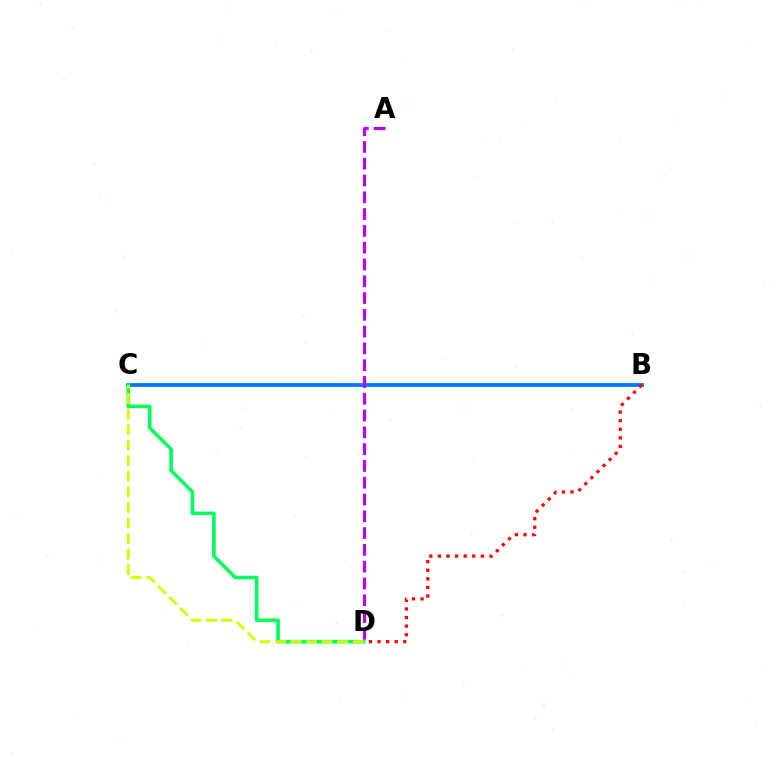{('B', 'C'): [{'color': '#0074ff', 'line_style': 'solid', 'thickness': 2.71}], ('A', 'D'): [{'color': '#b900ff', 'line_style': 'dashed', 'thickness': 2.28}], ('C', 'D'): [{'color': '#00ff5c', 'line_style': 'solid', 'thickness': 2.58}, {'color': '#d1ff00', 'line_style': 'dashed', 'thickness': 2.11}], ('B', 'D'): [{'color': '#ff0000', 'line_style': 'dotted', 'thickness': 2.33}]}